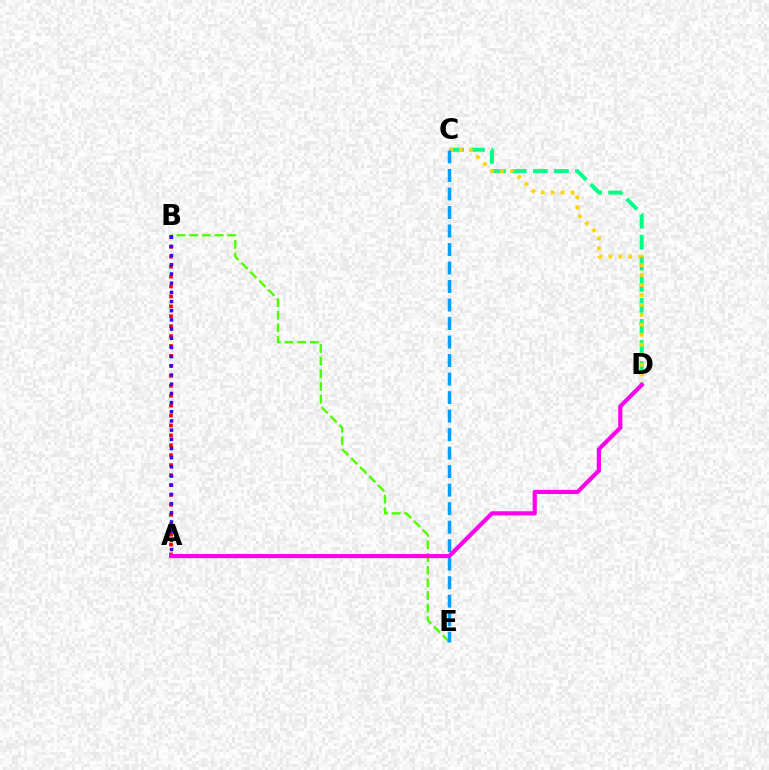{('B', 'E'): [{'color': '#4fff00', 'line_style': 'dashed', 'thickness': 1.72}], ('C', 'D'): [{'color': '#00ff86', 'line_style': 'dashed', 'thickness': 2.86}, {'color': '#ffd500', 'line_style': 'dotted', 'thickness': 2.7}], ('C', 'E'): [{'color': '#009eff', 'line_style': 'dashed', 'thickness': 2.51}], ('A', 'B'): [{'color': '#ff0000', 'line_style': 'dotted', 'thickness': 2.7}, {'color': '#3700ff', 'line_style': 'dotted', 'thickness': 2.5}], ('A', 'D'): [{'color': '#ff00ed', 'line_style': 'solid', 'thickness': 2.99}]}